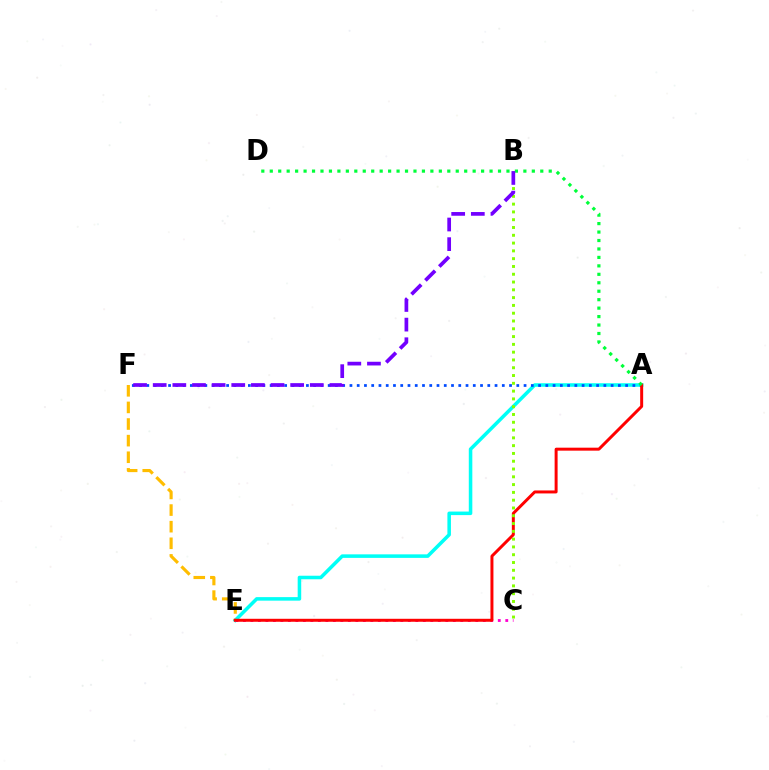{('A', 'E'): [{'color': '#00fff6', 'line_style': 'solid', 'thickness': 2.55}, {'color': '#ff0000', 'line_style': 'solid', 'thickness': 2.14}], ('C', 'E'): [{'color': '#ff00cf', 'line_style': 'dotted', 'thickness': 2.04}], ('E', 'F'): [{'color': '#ffbd00', 'line_style': 'dashed', 'thickness': 2.26}], ('A', 'F'): [{'color': '#004bff', 'line_style': 'dotted', 'thickness': 1.97}], ('B', 'C'): [{'color': '#84ff00', 'line_style': 'dotted', 'thickness': 2.12}], ('A', 'D'): [{'color': '#00ff39', 'line_style': 'dotted', 'thickness': 2.3}], ('B', 'F'): [{'color': '#7200ff', 'line_style': 'dashed', 'thickness': 2.67}]}